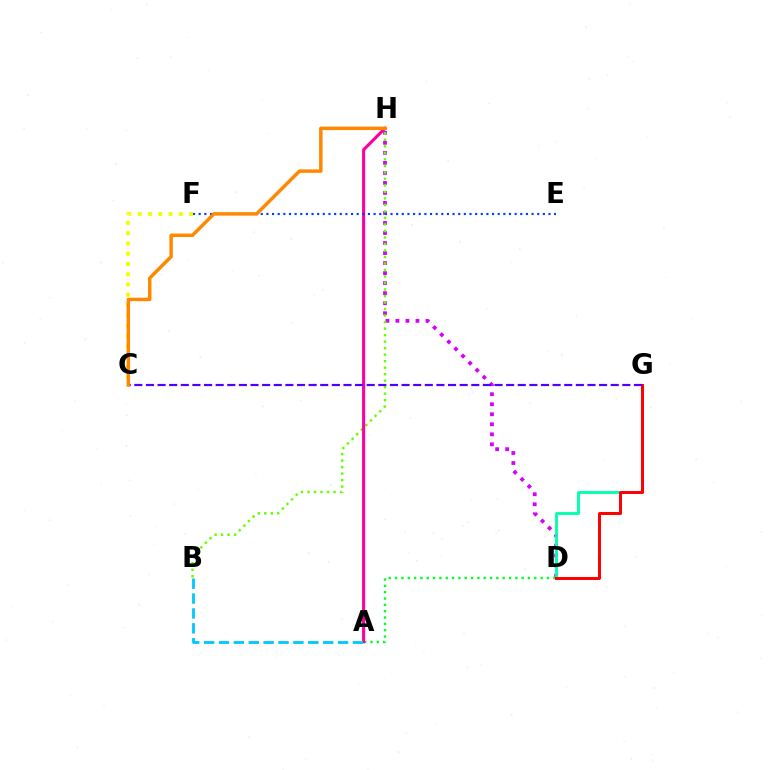{('D', 'H'): [{'color': '#d600ff', 'line_style': 'dotted', 'thickness': 2.72}], ('B', 'H'): [{'color': '#66ff00', 'line_style': 'dotted', 'thickness': 1.77}], ('D', 'G'): [{'color': '#00ffaf', 'line_style': 'solid', 'thickness': 2.04}, {'color': '#ff0000', 'line_style': 'solid', 'thickness': 2.14}], ('C', 'F'): [{'color': '#eeff00', 'line_style': 'dotted', 'thickness': 2.79}], ('A', 'D'): [{'color': '#00ff27', 'line_style': 'dotted', 'thickness': 1.72}], ('A', 'H'): [{'color': '#ff00a0', 'line_style': 'solid', 'thickness': 2.23}], ('C', 'G'): [{'color': '#4f00ff', 'line_style': 'dashed', 'thickness': 1.58}], ('A', 'B'): [{'color': '#00c7ff', 'line_style': 'dashed', 'thickness': 2.02}], ('E', 'F'): [{'color': '#003fff', 'line_style': 'dotted', 'thickness': 1.53}], ('C', 'H'): [{'color': '#ff8800', 'line_style': 'solid', 'thickness': 2.49}]}